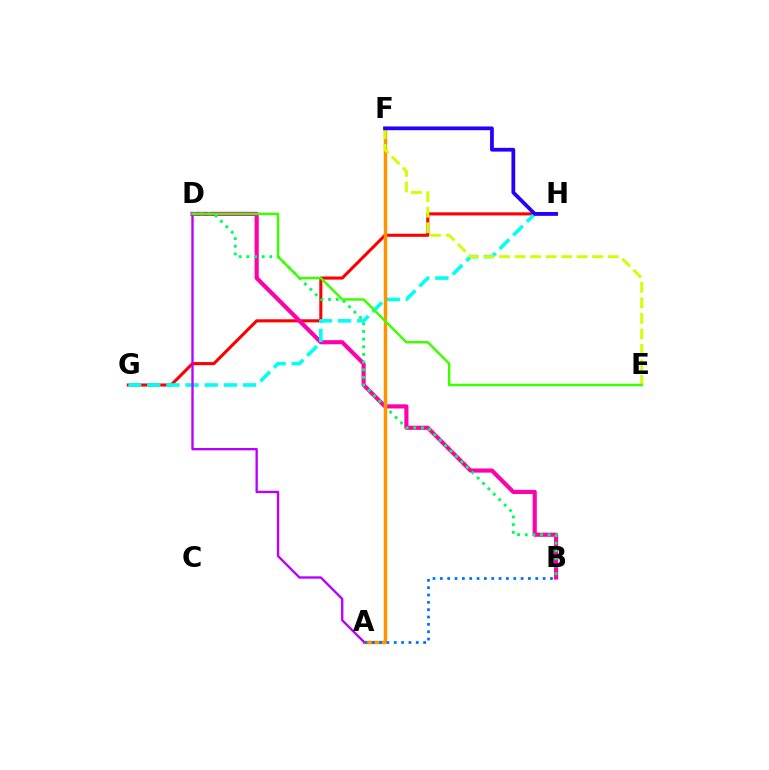{('G', 'H'): [{'color': '#ff0000', 'line_style': 'solid', 'thickness': 2.22}, {'color': '#00fff6', 'line_style': 'dashed', 'thickness': 2.6}], ('B', 'D'): [{'color': '#ff00ac', 'line_style': 'solid', 'thickness': 2.99}, {'color': '#00ff5c', 'line_style': 'dotted', 'thickness': 2.08}], ('A', 'F'): [{'color': '#ff9400', 'line_style': 'solid', 'thickness': 2.5}], ('A', 'B'): [{'color': '#0074ff', 'line_style': 'dotted', 'thickness': 1.99}], ('E', 'F'): [{'color': '#d1ff00', 'line_style': 'dashed', 'thickness': 2.11}], ('F', 'H'): [{'color': '#2500ff', 'line_style': 'solid', 'thickness': 2.71}], ('A', 'D'): [{'color': '#b900ff', 'line_style': 'solid', 'thickness': 1.69}], ('D', 'E'): [{'color': '#3dff00', 'line_style': 'solid', 'thickness': 1.79}]}